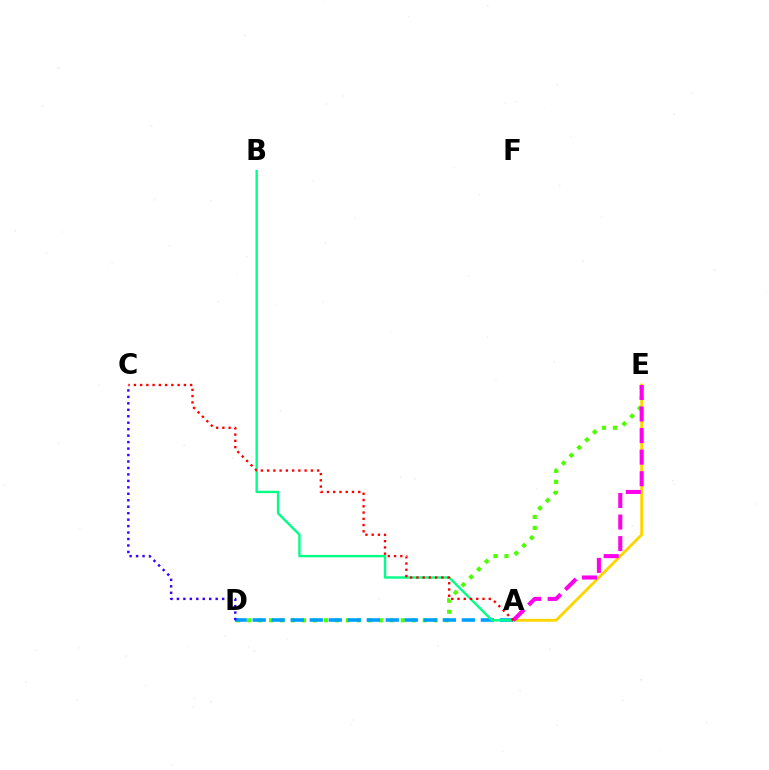{('A', 'E'): [{'color': '#ffd500', 'line_style': 'solid', 'thickness': 2.03}, {'color': '#ff00ed', 'line_style': 'dashed', 'thickness': 2.93}], ('D', 'E'): [{'color': '#4fff00', 'line_style': 'dotted', 'thickness': 2.98}], ('A', 'D'): [{'color': '#009eff', 'line_style': 'dashed', 'thickness': 2.58}], ('C', 'D'): [{'color': '#3700ff', 'line_style': 'dotted', 'thickness': 1.76}], ('A', 'B'): [{'color': '#00ff86', 'line_style': 'solid', 'thickness': 1.71}], ('A', 'C'): [{'color': '#ff0000', 'line_style': 'dotted', 'thickness': 1.7}]}